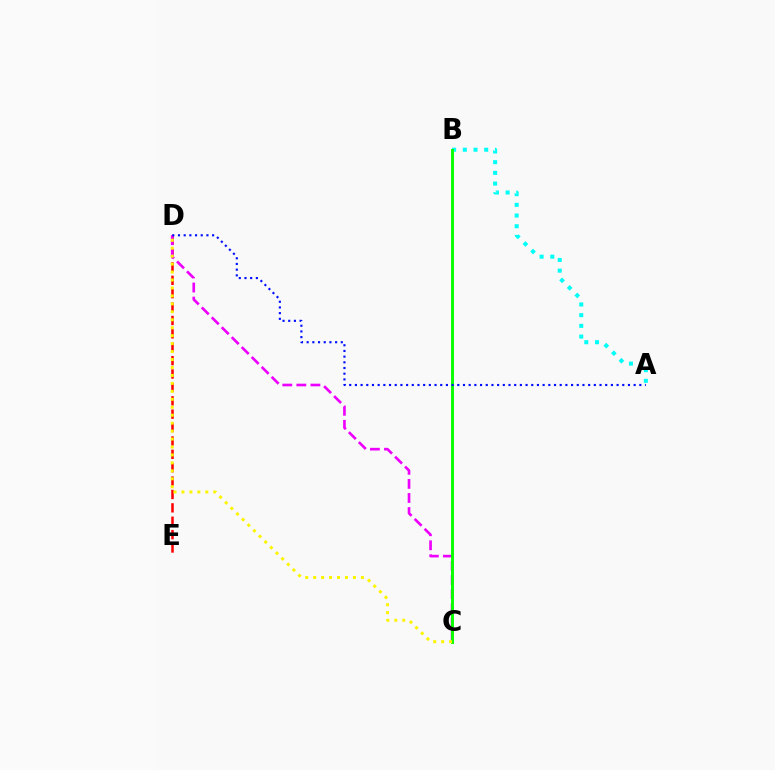{('D', 'E'): [{'color': '#ff0000', 'line_style': 'dashed', 'thickness': 1.82}], ('C', 'D'): [{'color': '#ee00ff', 'line_style': 'dashed', 'thickness': 1.91}, {'color': '#fcf500', 'line_style': 'dotted', 'thickness': 2.16}], ('A', 'B'): [{'color': '#00fff6', 'line_style': 'dotted', 'thickness': 2.91}], ('B', 'C'): [{'color': '#08ff00', 'line_style': 'solid', 'thickness': 2.1}], ('A', 'D'): [{'color': '#0010ff', 'line_style': 'dotted', 'thickness': 1.55}]}